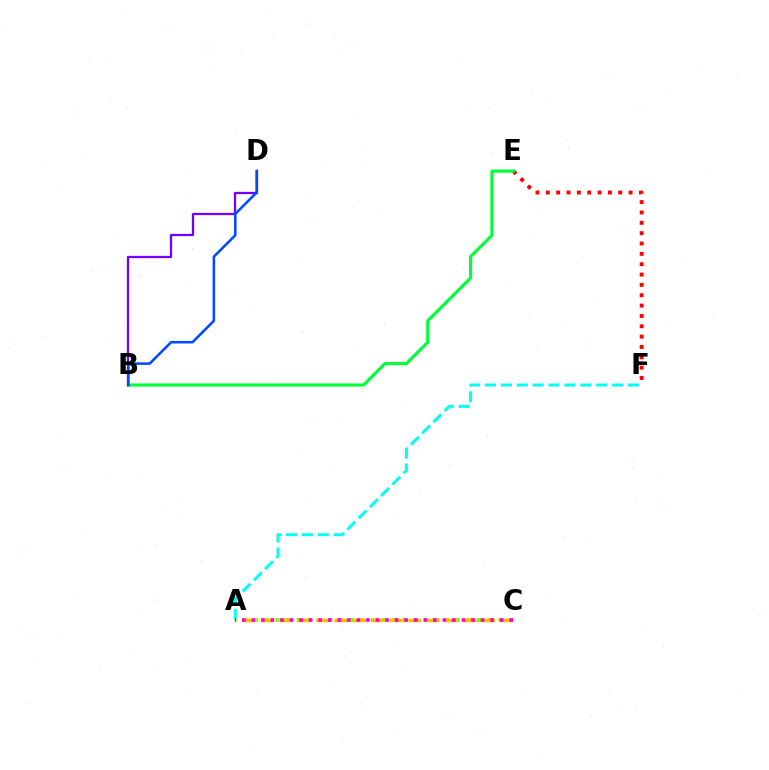{('E', 'F'): [{'color': '#ff0000', 'line_style': 'dotted', 'thickness': 2.81}], ('B', 'E'): [{'color': '#00ff39', 'line_style': 'solid', 'thickness': 2.26}], ('B', 'D'): [{'color': '#7200ff', 'line_style': 'solid', 'thickness': 1.64}, {'color': '#004bff', 'line_style': 'solid', 'thickness': 1.85}], ('A', 'C'): [{'color': '#84ff00', 'line_style': 'dotted', 'thickness': 2.88}, {'color': '#ffbd00', 'line_style': 'dashed', 'thickness': 2.51}, {'color': '#ff00cf', 'line_style': 'dotted', 'thickness': 2.59}], ('A', 'F'): [{'color': '#00fff6', 'line_style': 'dashed', 'thickness': 2.16}]}